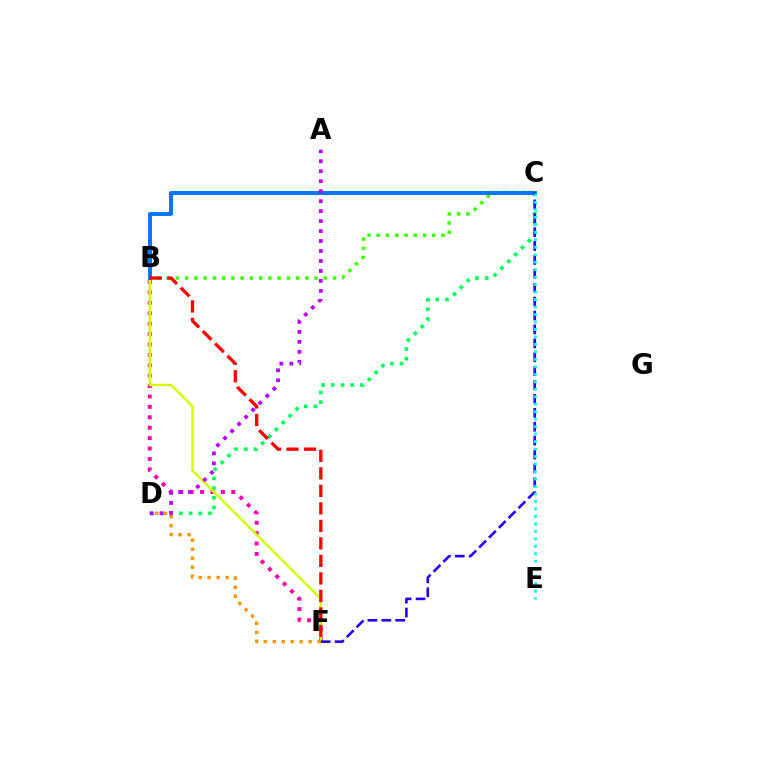{('C', 'D'): [{'color': '#00ff5c', 'line_style': 'dotted', 'thickness': 2.64}], ('B', 'F'): [{'color': '#ff00ac', 'line_style': 'dotted', 'thickness': 2.83}, {'color': '#d1ff00', 'line_style': 'solid', 'thickness': 1.75}, {'color': '#ff0000', 'line_style': 'dashed', 'thickness': 2.38}], ('B', 'C'): [{'color': '#3dff00', 'line_style': 'dotted', 'thickness': 2.51}, {'color': '#0074ff', 'line_style': 'solid', 'thickness': 2.82}], ('C', 'F'): [{'color': '#2500ff', 'line_style': 'dashed', 'thickness': 1.89}], ('C', 'E'): [{'color': '#00fff6', 'line_style': 'dotted', 'thickness': 2.03}], ('D', 'F'): [{'color': '#ff9400', 'line_style': 'dotted', 'thickness': 2.44}], ('A', 'D'): [{'color': '#b900ff', 'line_style': 'dotted', 'thickness': 2.71}]}